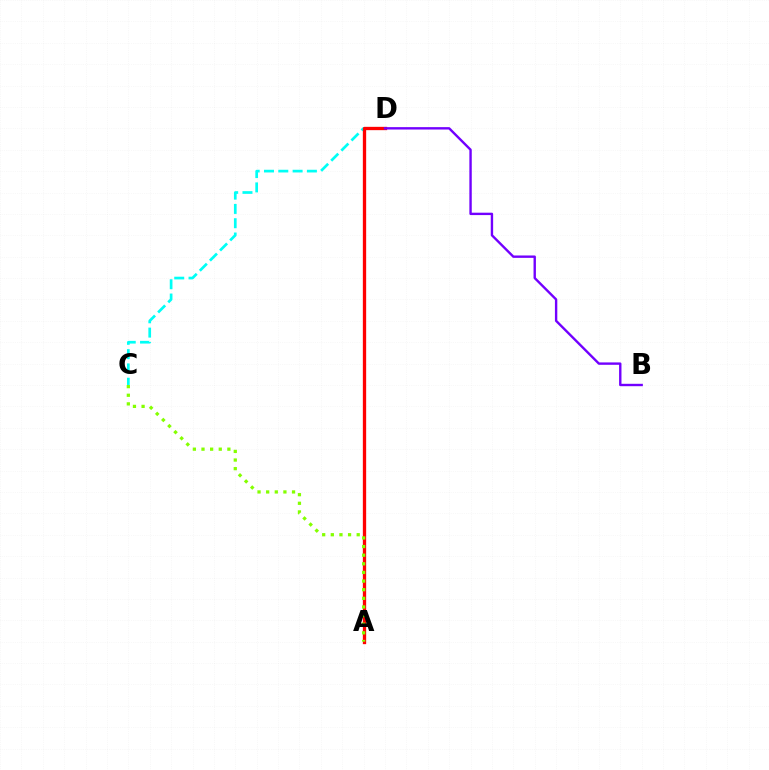{('C', 'D'): [{'color': '#00fff6', 'line_style': 'dashed', 'thickness': 1.94}], ('A', 'D'): [{'color': '#ff0000', 'line_style': 'solid', 'thickness': 2.38}], ('B', 'D'): [{'color': '#7200ff', 'line_style': 'solid', 'thickness': 1.72}], ('A', 'C'): [{'color': '#84ff00', 'line_style': 'dotted', 'thickness': 2.34}]}